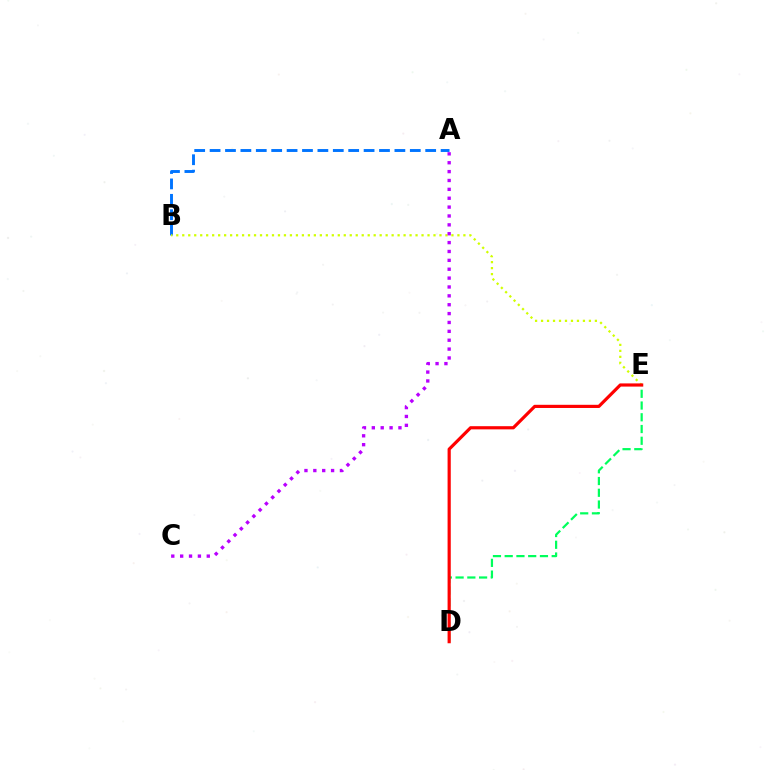{('A', 'B'): [{'color': '#0074ff', 'line_style': 'dashed', 'thickness': 2.09}], ('B', 'E'): [{'color': '#d1ff00', 'line_style': 'dotted', 'thickness': 1.63}], ('D', 'E'): [{'color': '#00ff5c', 'line_style': 'dashed', 'thickness': 1.6}, {'color': '#ff0000', 'line_style': 'solid', 'thickness': 2.29}], ('A', 'C'): [{'color': '#b900ff', 'line_style': 'dotted', 'thickness': 2.41}]}